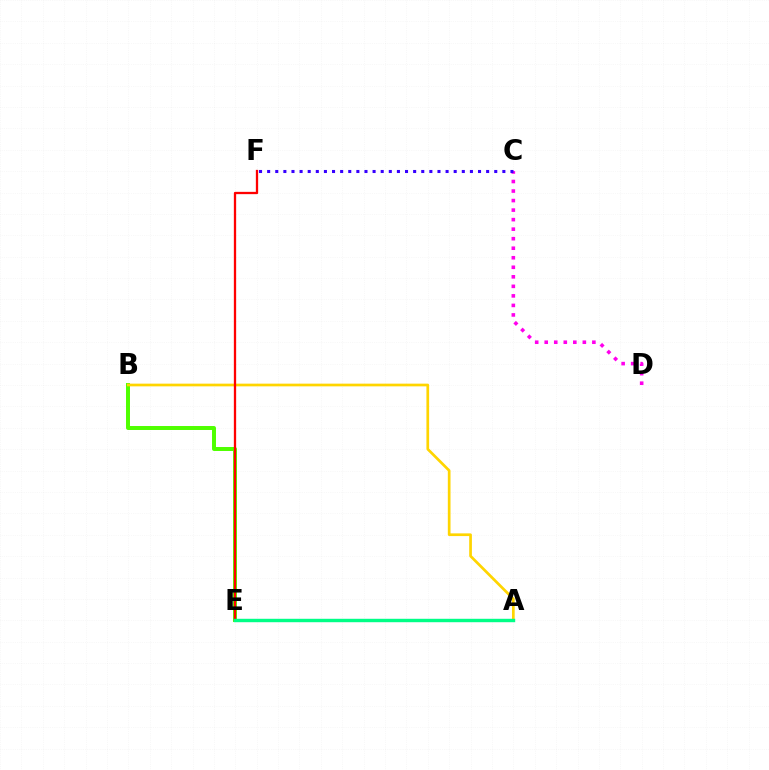{('C', 'D'): [{'color': '#ff00ed', 'line_style': 'dotted', 'thickness': 2.59}], ('B', 'E'): [{'color': '#4fff00', 'line_style': 'solid', 'thickness': 2.86}], ('A', 'B'): [{'color': '#ffd500', 'line_style': 'solid', 'thickness': 1.95}], ('A', 'E'): [{'color': '#009eff', 'line_style': 'solid', 'thickness': 2.19}, {'color': '#00ff86', 'line_style': 'solid', 'thickness': 2.42}], ('E', 'F'): [{'color': '#ff0000', 'line_style': 'solid', 'thickness': 1.65}], ('C', 'F'): [{'color': '#3700ff', 'line_style': 'dotted', 'thickness': 2.2}]}